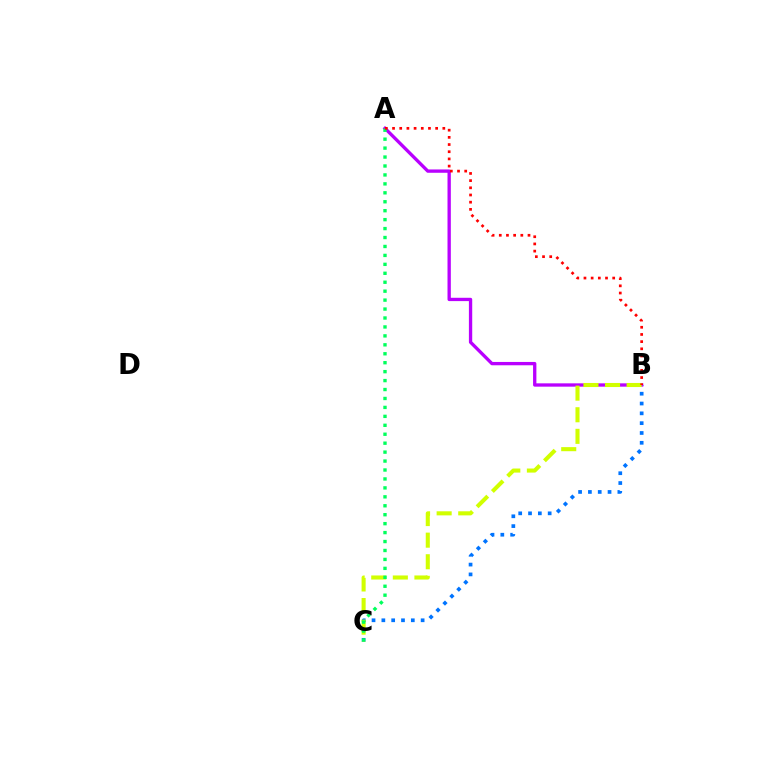{('B', 'C'): [{'color': '#0074ff', 'line_style': 'dotted', 'thickness': 2.67}, {'color': '#d1ff00', 'line_style': 'dashed', 'thickness': 2.93}], ('A', 'B'): [{'color': '#b900ff', 'line_style': 'solid', 'thickness': 2.39}, {'color': '#ff0000', 'line_style': 'dotted', 'thickness': 1.95}], ('A', 'C'): [{'color': '#00ff5c', 'line_style': 'dotted', 'thickness': 2.43}]}